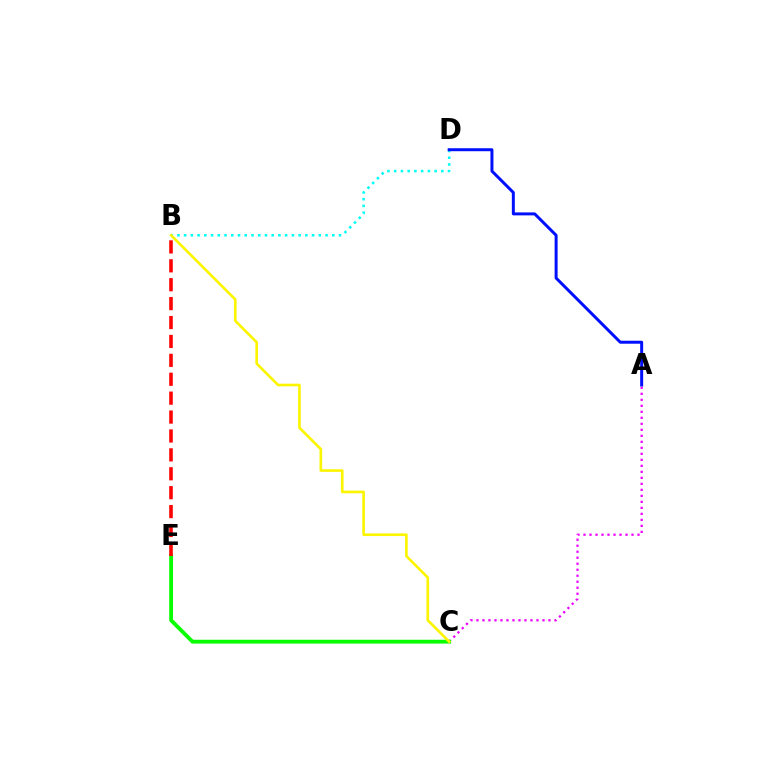{('B', 'D'): [{'color': '#00fff6', 'line_style': 'dotted', 'thickness': 1.83}], ('A', 'C'): [{'color': '#ee00ff', 'line_style': 'dotted', 'thickness': 1.63}], ('C', 'E'): [{'color': '#08ff00', 'line_style': 'solid', 'thickness': 2.76}], ('A', 'D'): [{'color': '#0010ff', 'line_style': 'solid', 'thickness': 2.15}], ('B', 'E'): [{'color': '#ff0000', 'line_style': 'dashed', 'thickness': 2.57}], ('B', 'C'): [{'color': '#fcf500', 'line_style': 'solid', 'thickness': 1.91}]}